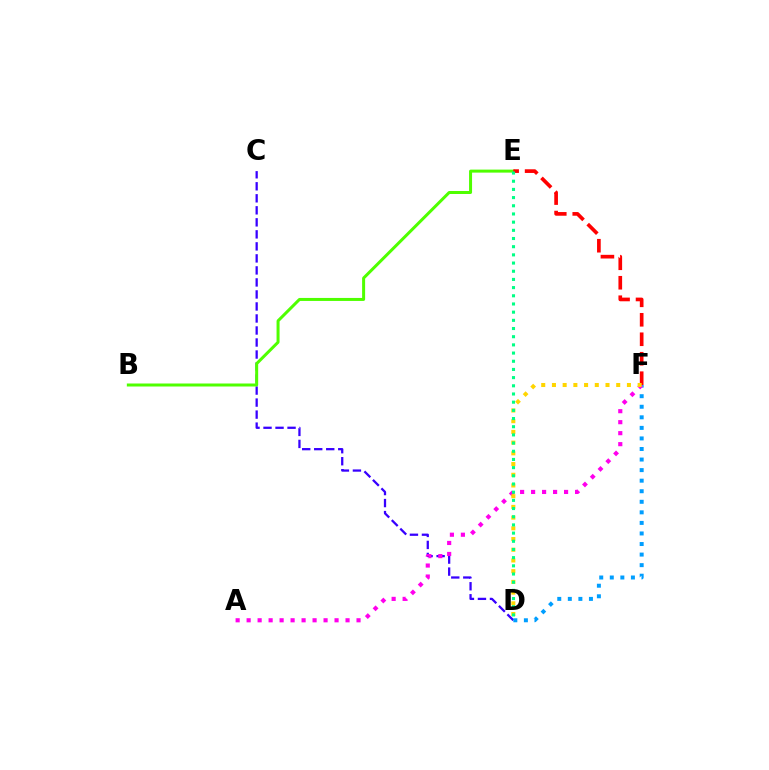{('C', 'D'): [{'color': '#3700ff', 'line_style': 'dashed', 'thickness': 1.63}], ('B', 'E'): [{'color': '#4fff00', 'line_style': 'solid', 'thickness': 2.16}], ('D', 'F'): [{'color': '#009eff', 'line_style': 'dotted', 'thickness': 2.87}, {'color': '#ffd500', 'line_style': 'dotted', 'thickness': 2.91}], ('E', 'F'): [{'color': '#ff0000', 'line_style': 'dashed', 'thickness': 2.65}], ('A', 'F'): [{'color': '#ff00ed', 'line_style': 'dotted', 'thickness': 2.99}], ('D', 'E'): [{'color': '#00ff86', 'line_style': 'dotted', 'thickness': 2.22}]}